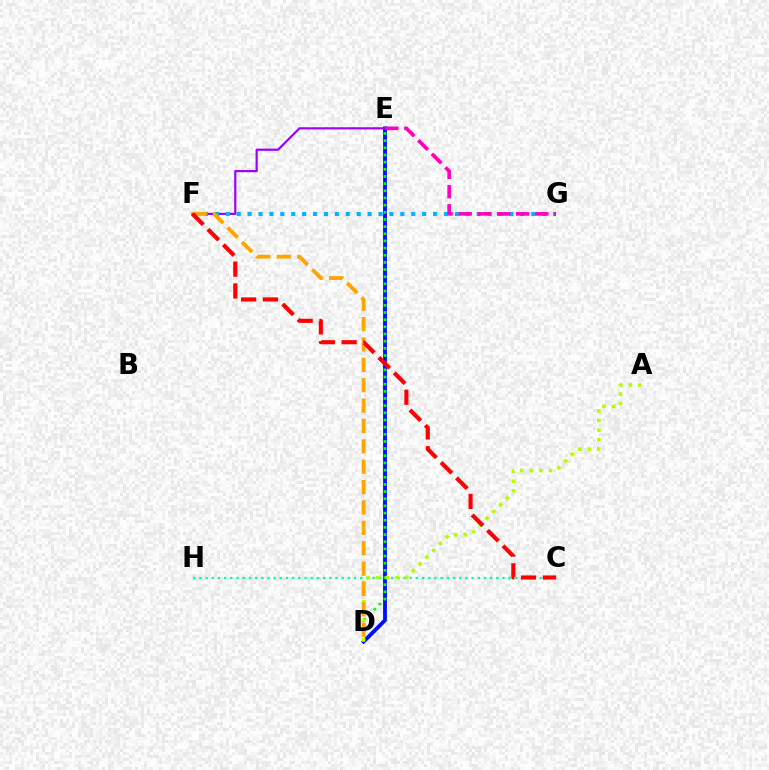{('D', 'E'): [{'color': '#0010ff', 'line_style': 'solid', 'thickness': 2.75}, {'color': '#08ff00', 'line_style': 'dotted', 'thickness': 1.95}], ('E', 'F'): [{'color': '#9b00ff', 'line_style': 'solid', 'thickness': 1.57}], ('F', 'G'): [{'color': '#00b5ff', 'line_style': 'dotted', 'thickness': 2.96}], ('C', 'H'): [{'color': '#00ff9d', 'line_style': 'dotted', 'thickness': 1.68}], ('A', 'D'): [{'color': '#b3ff00', 'line_style': 'dotted', 'thickness': 2.6}], ('D', 'F'): [{'color': '#ffa500', 'line_style': 'dashed', 'thickness': 2.77}], ('E', 'G'): [{'color': '#ff00bd', 'line_style': 'dashed', 'thickness': 2.6}], ('C', 'F'): [{'color': '#ff0000', 'line_style': 'dashed', 'thickness': 2.96}]}